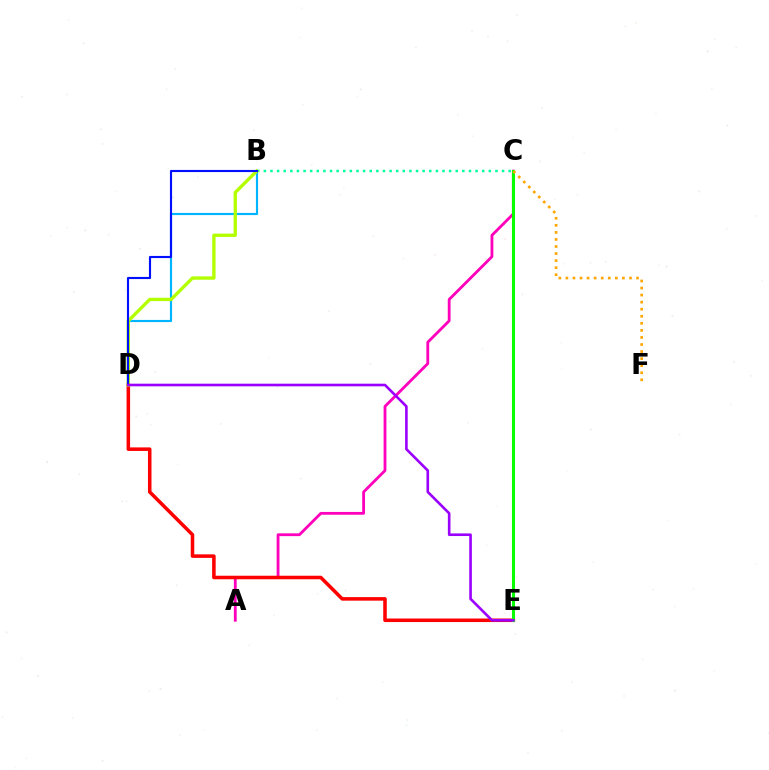{('B', 'D'): [{'color': '#00b5ff', 'line_style': 'solid', 'thickness': 1.55}, {'color': '#b3ff00', 'line_style': 'solid', 'thickness': 2.4}, {'color': '#0010ff', 'line_style': 'solid', 'thickness': 1.54}], ('A', 'C'): [{'color': '#ff00bd', 'line_style': 'solid', 'thickness': 2.02}], ('D', 'E'): [{'color': '#ff0000', 'line_style': 'solid', 'thickness': 2.55}, {'color': '#9b00ff', 'line_style': 'solid', 'thickness': 1.89}], ('B', 'C'): [{'color': '#00ff9d', 'line_style': 'dotted', 'thickness': 1.8}], ('C', 'E'): [{'color': '#08ff00', 'line_style': 'solid', 'thickness': 2.21}], ('C', 'F'): [{'color': '#ffa500', 'line_style': 'dotted', 'thickness': 1.92}]}